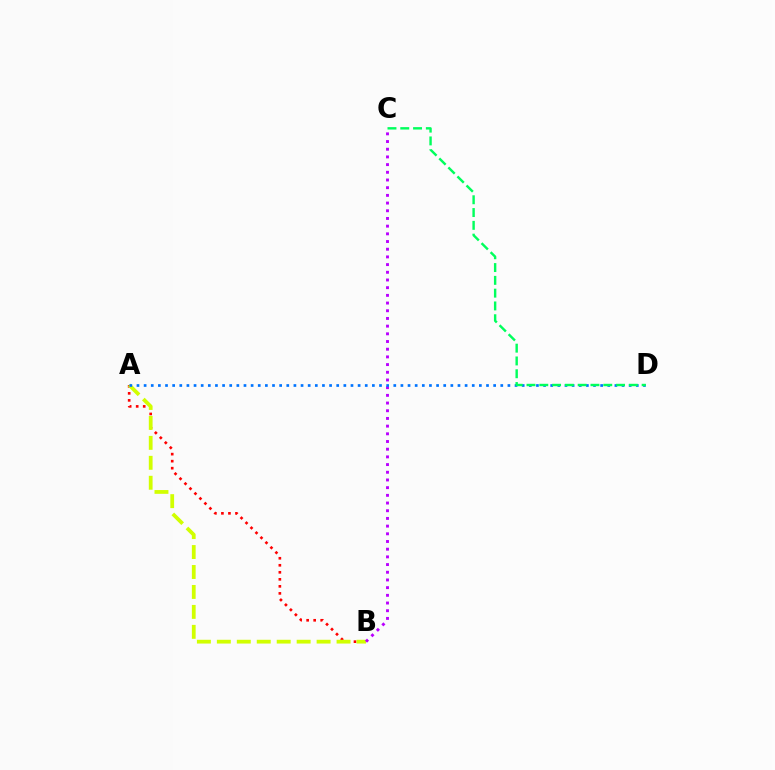{('A', 'B'): [{'color': '#ff0000', 'line_style': 'dotted', 'thickness': 1.91}, {'color': '#d1ff00', 'line_style': 'dashed', 'thickness': 2.71}], ('B', 'C'): [{'color': '#b900ff', 'line_style': 'dotted', 'thickness': 2.09}], ('A', 'D'): [{'color': '#0074ff', 'line_style': 'dotted', 'thickness': 1.94}], ('C', 'D'): [{'color': '#00ff5c', 'line_style': 'dashed', 'thickness': 1.74}]}